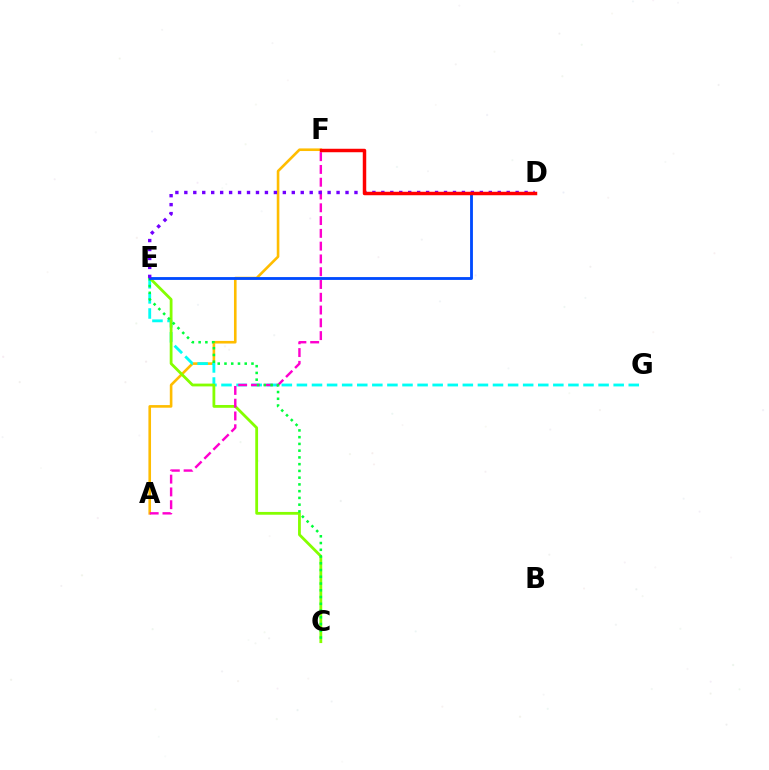{('A', 'F'): [{'color': '#ffbd00', 'line_style': 'solid', 'thickness': 1.88}, {'color': '#ff00cf', 'line_style': 'dashed', 'thickness': 1.74}], ('E', 'G'): [{'color': '#00fff6', 'line_style': 'dashed', 'thickness': 2.05}], ('C', 'E'): [{'color': '#84ff00', 'line_style': 'solid', 'thickness': 2.01}, {'color': '#00ff39', 'line_style': 'dotted', 'thickness': 1.83}], ('D', 'E'): [{'color': '#004bff', 'line_style': 'solid', 'thickness': 2.04}, {'color': '#7200ff', 'line_style': 'dotted', 'thickness': 2.43}], ('D', 'F'): [{'color': '#ff0000', 'line_style': 'solid', 'thickness': 2.5}]}